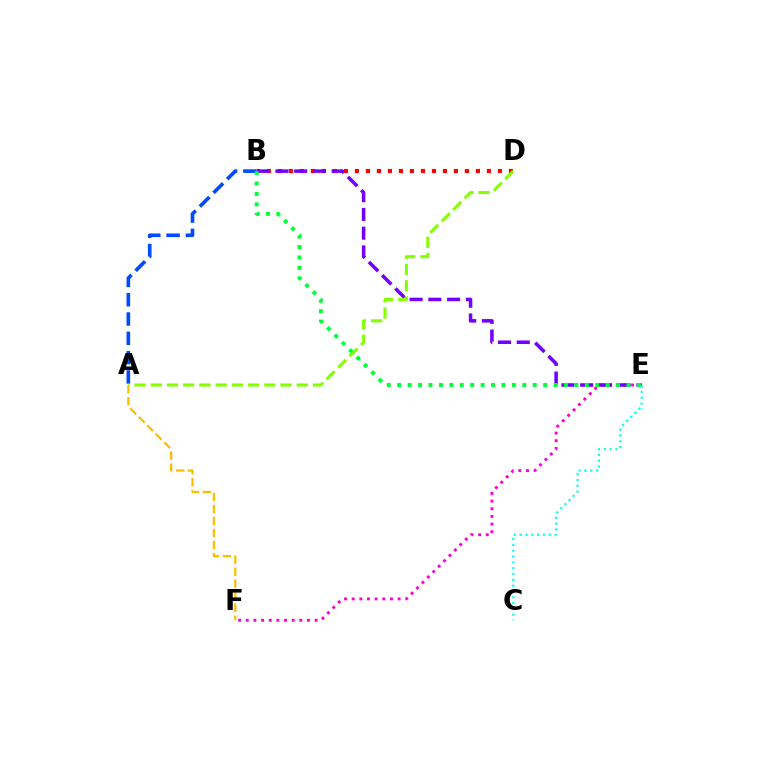{('B', 'D'): [{'color': '#ff0000', 'line_style': 'dotted', 'thickness': 2.99}], ('E', 'F'): [{'color': '#ff00cf', 'line_style': 'dotted', 'thickness': 2.08}], ('A', 'B'): [{'color': '#004bff', 'line_style': 'dashed', 'thickness': 2.63}], ('B', 'E'): [{'color': '#7200ff', 'line_style': 'dashed', 'thickness': 2.55}, {'color': '#00ff39', 'line_style': 'dotted', 'thickness': 2.83}], ('A', 'D'): [{'color': '#84ff00', 'line_style': 'dashed', 'thickness': 2.2}], ('C', 'E'): [{'color': '#00fff6', 'line_style': 'dotted', 'thickness': 1.58}], ('A', 'F'): [{'color': '#ffbd00', 'line_style': 'dashed', 'thickness': 1.63}]}